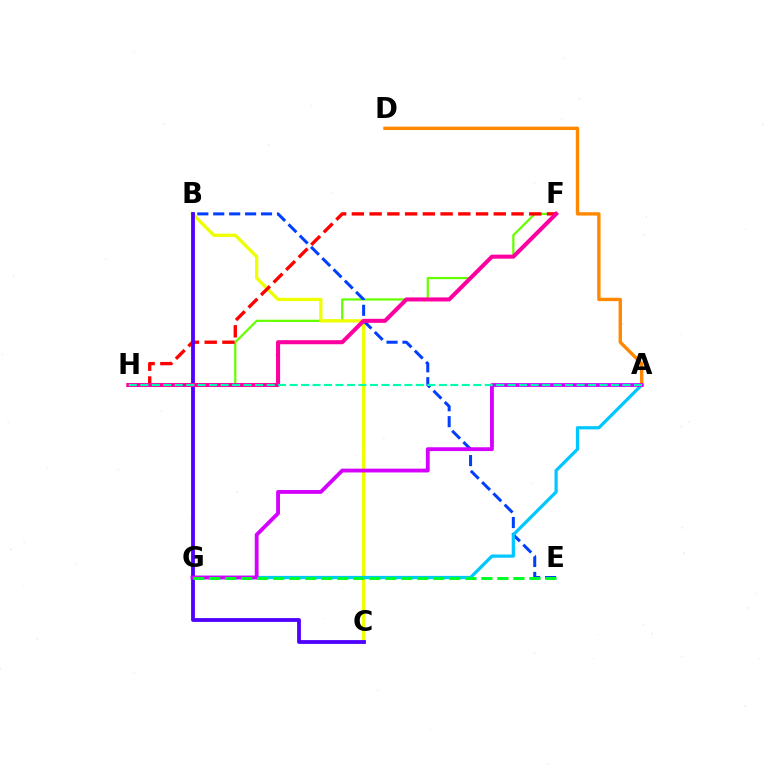{('F', 'H'): [{'color': '#66ff00', 'line_style': 'solid', 'thickness': 1.62}, {'color': '#ff0000', 'line_style': 'dashed', 'thickness': 2.41}, {'color': '#ff00a0', 'line_style': 'solid', 'thickness': 2.92}], ('B', 'C'): [{'color': '#eeff00', 'line_style': 'solid', 'thickness': 2.38}, {'color': '#4f00ff', 'line_style': 'solid', 'thickness': 2.75}], ('A', 'D'): [{'color': '#ff8800', 'line_style': 'solid', 'thickness': 2.43}], ('B', 'E'): [{'color': '#003fff', 'line_style': 'dashed', 'thickness': 2.16}], ('A', 'G'): [{'color': '#00c7ff', 'line_style': 'solid', 'thickness': 2.33}, {'color': '#d600ff', 'line_style': 'solid', 'thickness': 2.76}], ('E', 'G'): [{'color': '#00ff27', 'line_style': 'dashed', 'thickness': 2.17}], ('A', 'H'): [{'color': '#00ffaf', 'line_style': 'dashed', 'thickness': 1.56}]}